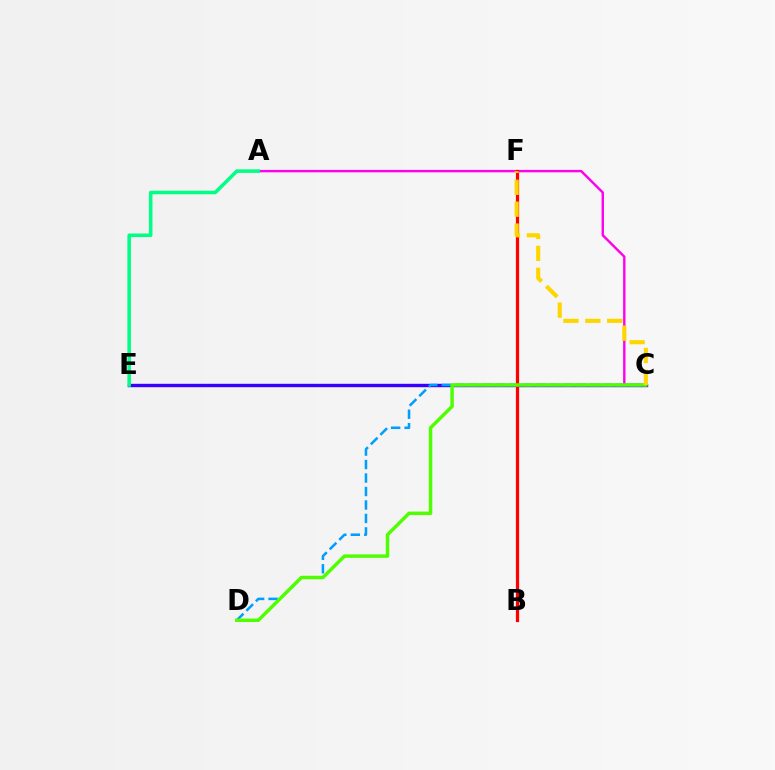{('A', 'C'): [{'color': '#ff00ed', 'line_style': 'solid', 'thickness': 1.73}], ('C', 'E'): [{'color': '#3700ff', 'line_style': 'solid', 'thickness': 2.43}], ('A', 'E'): [{'color': '#00ff86', 'line_style': 'solid', 'thickness': 2.56}], ('C', 'D'): [{'color': '#009eff', 'line_style': 'dashed', 'thickness': 1.83}, {'color': '#4fff00', 'line_style': 'solid', 'thickness': 2.49}], ('B', 'F'): [{'color': '#ff0000', 'line_style': 'solid', 'thickness': 2.32}], ('C', 'F'): [{'color': '#ffd500', 'line_style': 'dashed', 'thickness': 2.98}]}